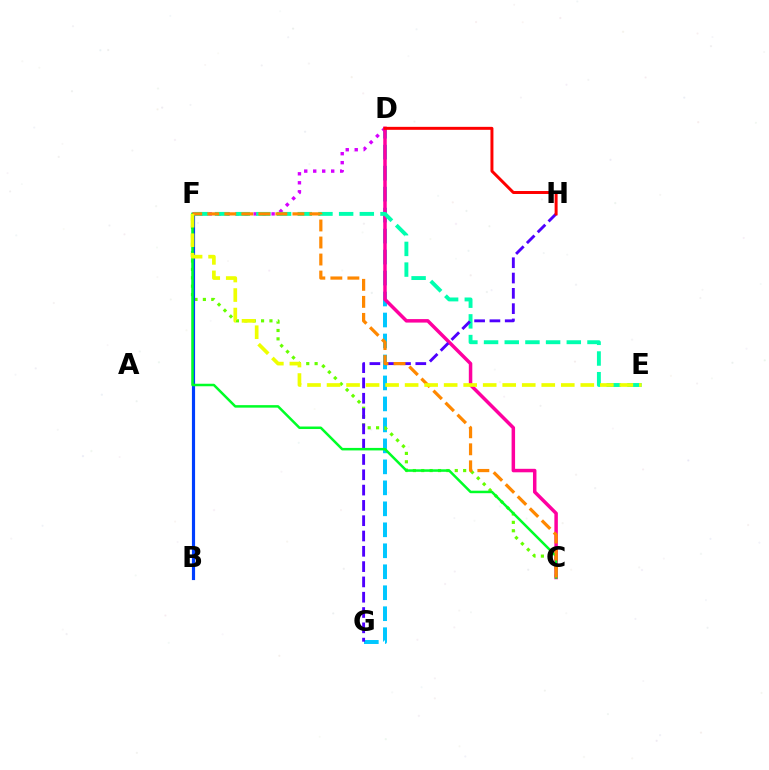{('D', 'G'): [{'color': '#00c7ff', 'line_style': 'dashed', 'thickness': 2.85}], ('C', 'F'): [{'color': '#66ff00', 'line_style': 'dotted', 'thickness': 2.28}, {'color': '#00ff27', 'line_style': 'solid', 'thickness': 1.8}, {'color': '#ff8800', 'line_style': 'dashed', 'thickness': 2.31}], ('D', 'F'): [{'color': '#d600ff', 'line_style': 'dotted', 'thickness': 2.44}], ('C', 'D'): [{'color': '#ff00a0', 'line_style': 'solid', 'thickness': 2.51}], ('E', 'F'): [{'color': '#00ffaf', 'line_style': 'dashed', 'thickness': 2.81}, {'color': '#eeff00', 'line_style': 'dashed', 'thickness': 2.65}], ('B', 'F'): [{'color': '#003fff', 'line_style': 'solid', 'thickness': 2.28}], ('G', 'H'): [{'color': '#4f00ff', 'line_style': 'dashed', 'thickness': 2.08}], ('D', 'H'): [{'color': '#ff0000', 'line_style': 'solid', 'thickness': 2.14}]}